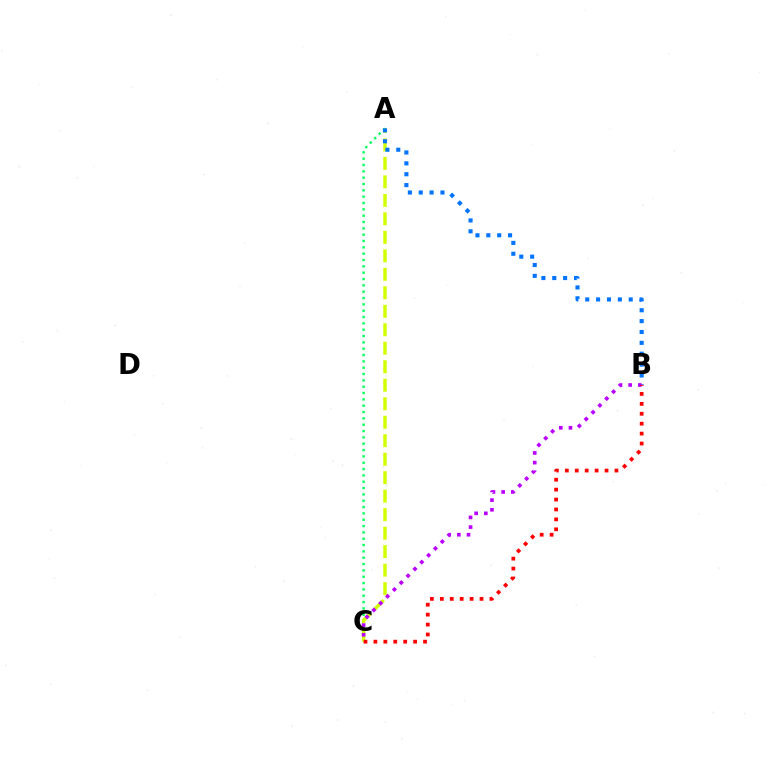{('A', 'C'): [{'color': '#00ff5c', 'line_style': 'dotted', 'thickness': 1.72}, {'color': '#d1ff00', 'line_style': 'dashed', 'thickness': 2.51}], ('A', 'B'): [{'color': '#0074ff', 'line_style': 'dotted', 'thickness': 2.95}], ('B', 'C'): [{'color': '#b900ff', 'line_style': 'dotted', 'thickness': 2.63}, {'color': '#ff0000', 'line_style': 'dotted', 'thickness': 2.7}]}